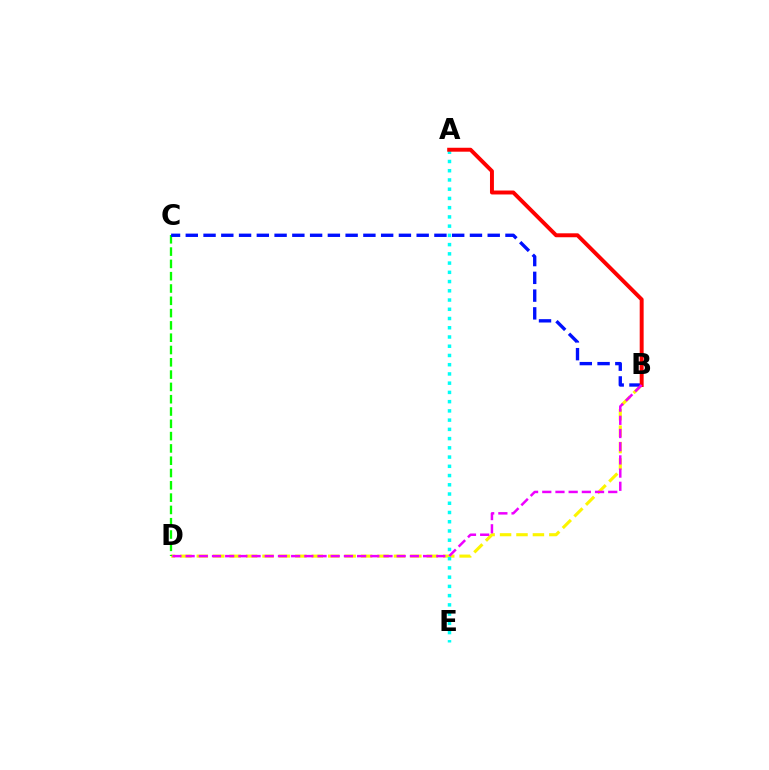{('B', 'D'): [{'color': '#fcf500', 'line_style': 'dashed', 'thickness': 2.23}, {'color': '#ee00ff', 'line_style': 'dashed', 'thickness': 1.79}], ('A', 'E'): [{'color': '#00fff6', 'line_style': 'dotted', 'thickness': 2.51}], ('C', 'D'): [{'color': '#08ff00', 'line_style': 'dashed', 'thickness': 1.67}], ('B', 'C'): [{'color': '#0010ff', 'line_style': 'dashed', 'thickness': 2.41}], ('A', 'B'): [{'color': '#ff0000', 'line_style': 'solid', 'thickness': 2.83}]}